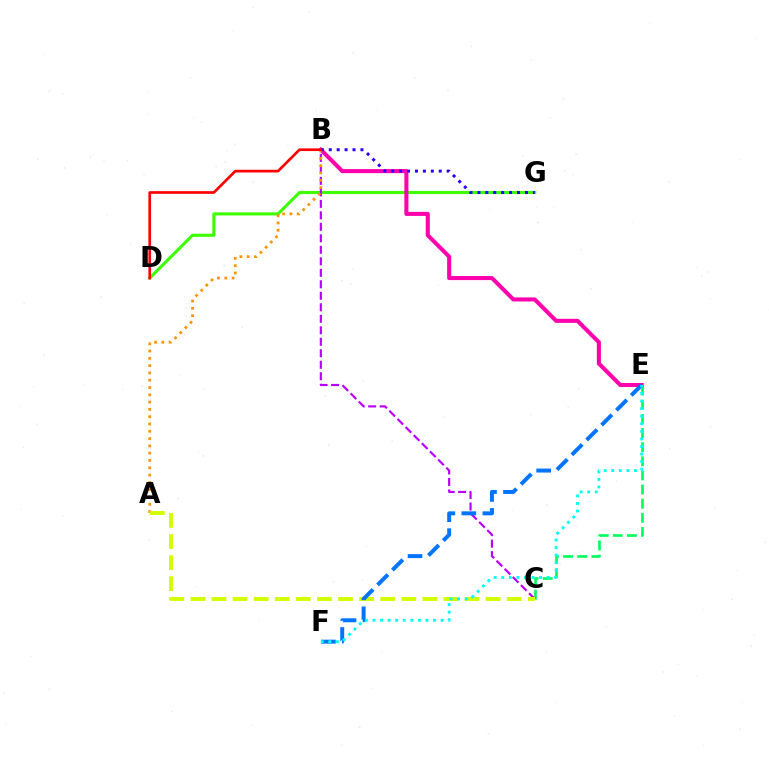{('D', 'G'): [{'color': '#3dff00', 'line_style': 'solid', 'thickness': 2.24}], ('C', 'E'): [{'color': '#00ff5c', 'line_style': 'dashed', 'thickness': 1.92}], ('B', 'E'): [{'color': '#ff00ac', 'line_style': 'solid', 'thickness': 2.92}], ('B', 'C'): [{'color': '#b900ff', 'line_style': 'dashed', 'thickness': 1.56}], ('A', 'B'): [{'color': '#ff9400', 'line_style': 'dotted', 'thickness': 1.98}], ('A', 'C'): [{'color': '#d1ff00', 'line_style': 'dashed', 'thickness': 2.86}], ('B', 'G'): [{'color': '#2500ff', 'line_style': 'dotted', 'thickness': 2.15}], ('E', 'F'): [{'color': '#0074ff', 'line_style': 'dashed', 'thickness': 2.86}, {'color': '#00fff6', 'line_style': 'dotted', 'thickness': 2.06}], ('B', 'D'): [{'color': '#ff0000', 'line_style': 'solid', 'thickness': 1.93}]}